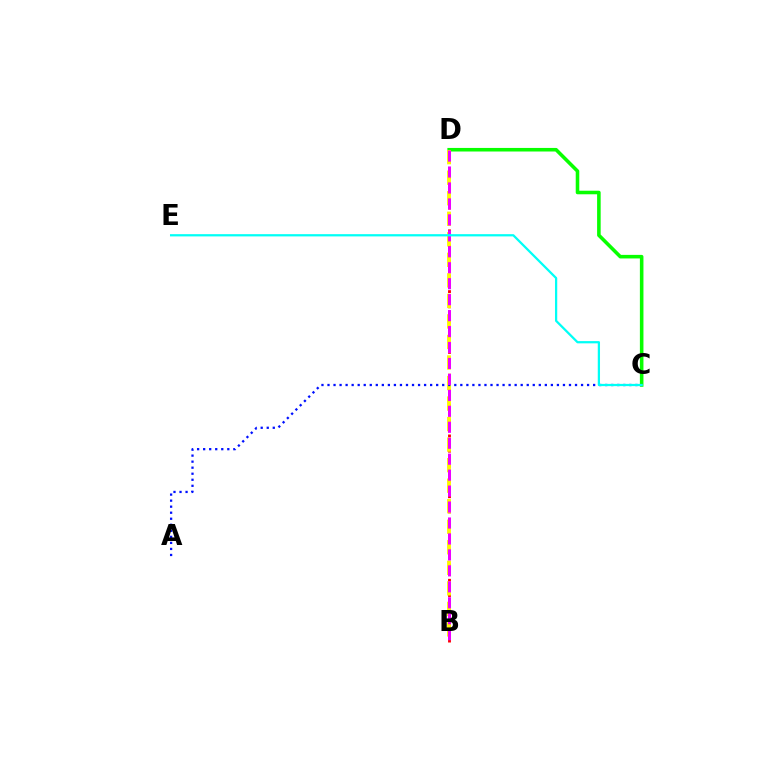{('C', 'D'): [{'color': '#08ff00', 'line_style': 'solid', 'thickness': 2.57}], ('B', 'D'): [{'color': '#ff0000', 'line_style': 'dotted', 'thickness': 2.06}, {'color': '#fcf500', 'line_style': 'dashed', 'thickness': 2.79}, {'color': '#ee00ff', 'line_style': 'dashed', 'thickness': 2.17}], ('A', 'C'): [{'color': '#0010ff', 'line_style': 'dotted', 'thickness': 1.64}], ('C', 'E'): [{'color': '#00fff6', 'line_style': 'solid', 'thickness': 1.62}]}